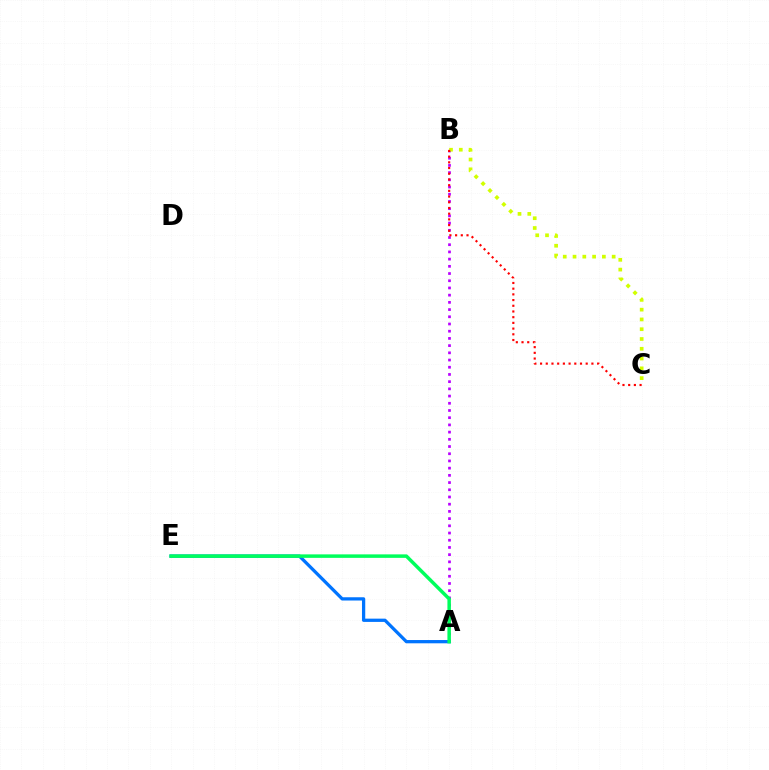{('A', 'B'): [{'color': '#b900ff', 'line_style': 'dotted', 'thickness': 1.96}], ('A', 'E'): [{'color': '#0074ff', 'line_style': 'solid', 'thickness': 2.35}, {'color': '#00ff5c', 'line_style': 'solid', 'thickness': 2.52}], ('B', 'C'): [{'color': '#d1ff00', 'line_style': 'dotted', 'thickness': 2.66}, {'color': '#ff0000', 'line_style': 'dotted', 'thickness': 1.55}]}